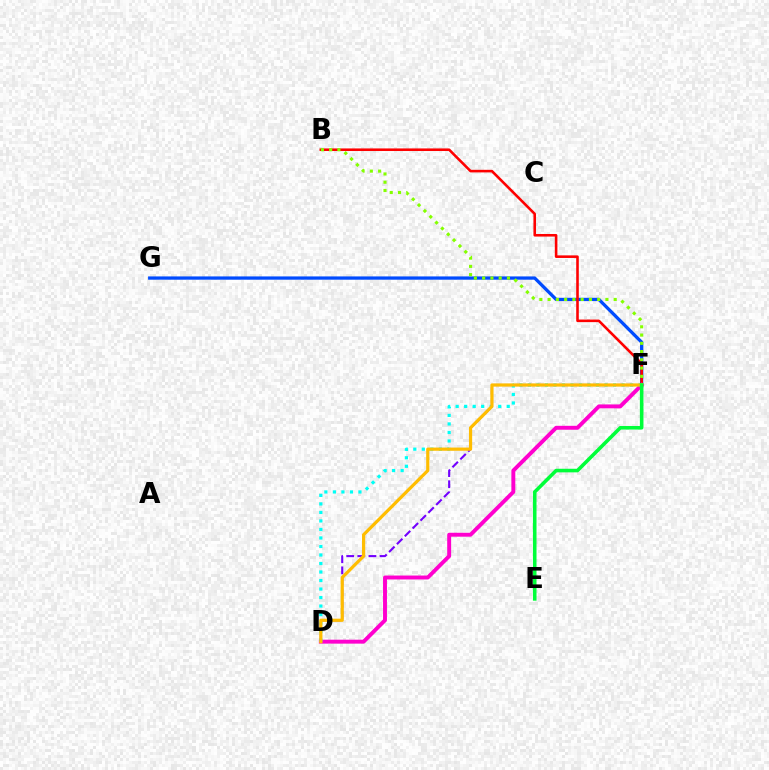{('F', 'G'): [{'color': '#004bff', 'line_style': 'solid', 'thickness': 2.36}], ('B', 'F'): [{'color': '#ff0000', 'line_style': 'solid', 'thickness': 1.86}, {'color': '#84ff00', 'line_style': 'dotted', 'thickness': 2.24}], ('D', 'F'): [{'color': '#ff00cf', 'line_style': 'solid', 'thickness': 2.83}, {'color': '#00fff6', 'line_style': 'dotted', 'thickness': 2.31}, {'color': '#7200ff', 'line_style': 'dashed', 'thickness': 1.51}, {'color': '#ffbd00', 'line_style': 'solid', 'thickness': 2.3}], ('E', 'F'): [{'color': '#00ff39', 'line_style': 'solid', 'thickness': 2.58}]}